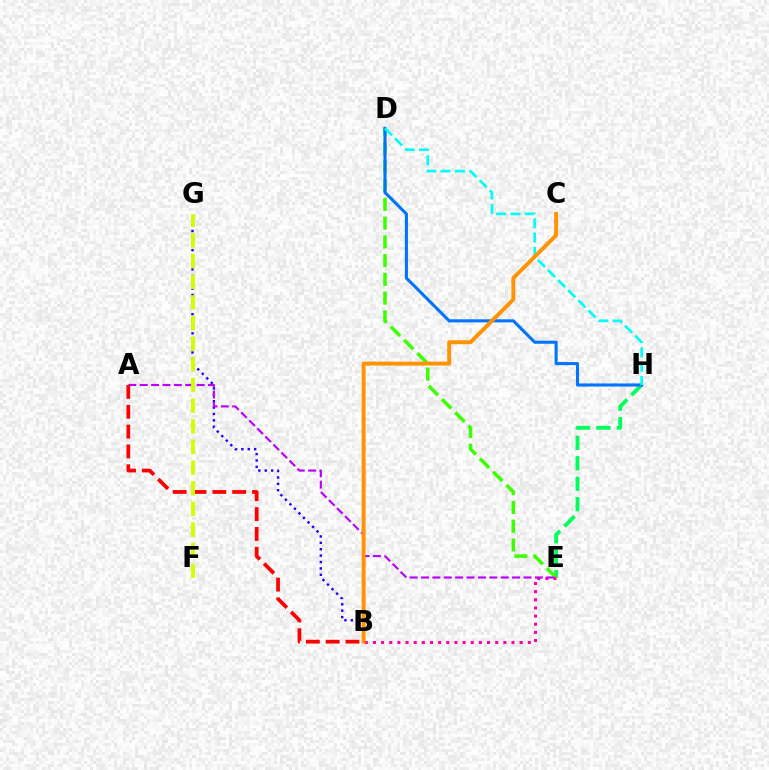{('E', 'H'): [{'color': '#00ff5c', 'line_style': 'dashed', 'thickness': 2.78}], ('D', 'E'): [{'color': '#3dff00', 'line_style': 'dashed', 'thickness': 2.55}], ('B', 'E'): [{'color': '#ff00ac', 'line_style': 'dotted', 'thickness': 2.21}], ('D', 'H'): [{'color': '#0074ff', 'line_style': 'solid', 'thickness': 2.22}, {'color': '#00fff6', 'line_style': 'dashed', 'thickness': 1.94}], ('B', 'G'): [{'color': '#2500ff', 'line_style': 'dotted', 'thickness': 1.74}], ('A', 'E'): [{'color': '#b900ff', 'line_style': 'dashed', 'thickness': 1.55}], ('A', 'B'): [{'color': '#ff0000', 'line_style': 'dashed', 'thickness': 2.69}], ('F', 'G'): [{'color': '#d1ff00', 'line_style': 'dashed', 'thickness': 2.8}], ('B', 'C'): [{'color': '#ff9400', 'line_style': 'solid', 'thickness': 2.83}]}